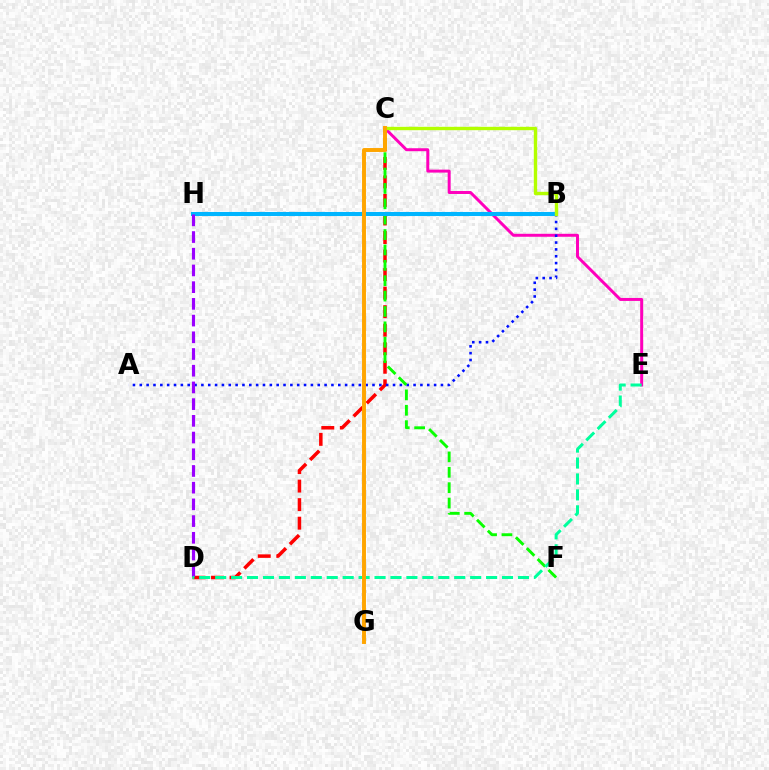{('C', 'D'): [{'color': '#ff0000', 'line_style': 'dashed', 'thickness': 2.52}], ('C', 'E'): [{'color': '#ff00bd', 'line_style': 'solid', 'thickness': 2.14}], ('A', 'B'): [{'color': '#0010ff', 'line_style': 'dotted', 'thickness': 1.86}], ('C', 'F'): [{'color': '#08ff00', 'line_style': 'dashed', 'thickness': 2.09}], ('B', 'H'): [{'color': '#00b5ff', 'line_style': 'solid', 'thickness': 2.92}], ('D', 'H'): [{'color': '#9b00ff', 'line_style': 'dashed', 'thickness': 2.27}], ('D', 'E'): [{'color': '#00ff9d', 'line_style': 'dashed', 'thickness': 2.17}], ('B', 'C'): [{'color': '#b3ff00', 'line_style': 'solid', 'thickness': 2.43}], ('C', 'G'): [{'color': '#ffa500', 'line_style': 'solid', 'thickness': 2.83}]}